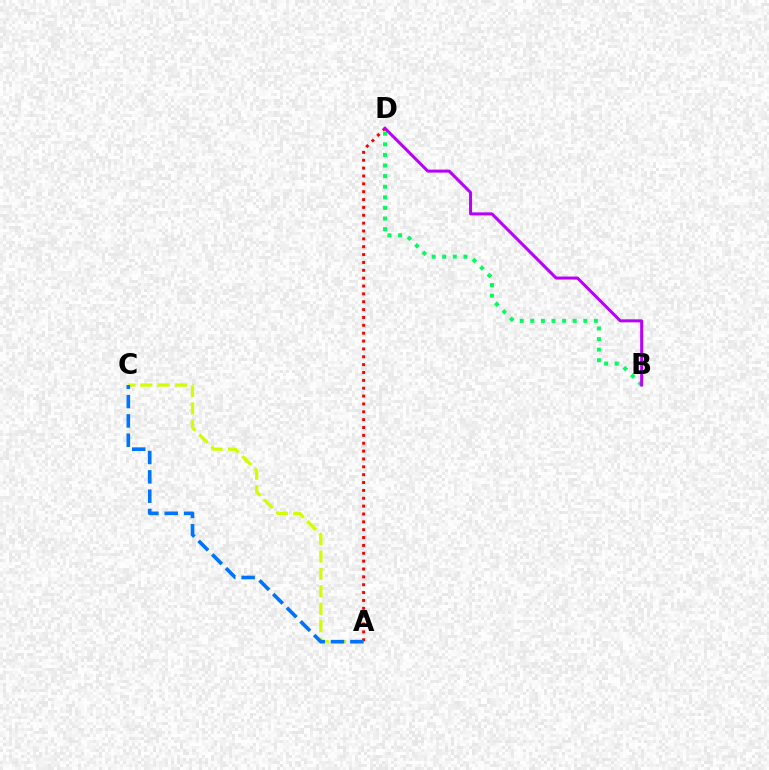{('A', 'C'): [{'color': '#d1ff00', 'line_style': 'dashed', 'thickness': 2.36}, {'color': '#0074ff', 'line_style': 'dashed', 'thickness': 2.63}], ('B', 'D'): [{'color': '#00ff5c', 'line_style': 'dotted', 'thickness': 2.88}, {'color': '#b900ff', 'line_style': 'solid', 'thickness': 2.17}], ('A', 'D'): [{'color': '#ff0000', 'line_style': 'dotted', 'thickness': 2.14}]}